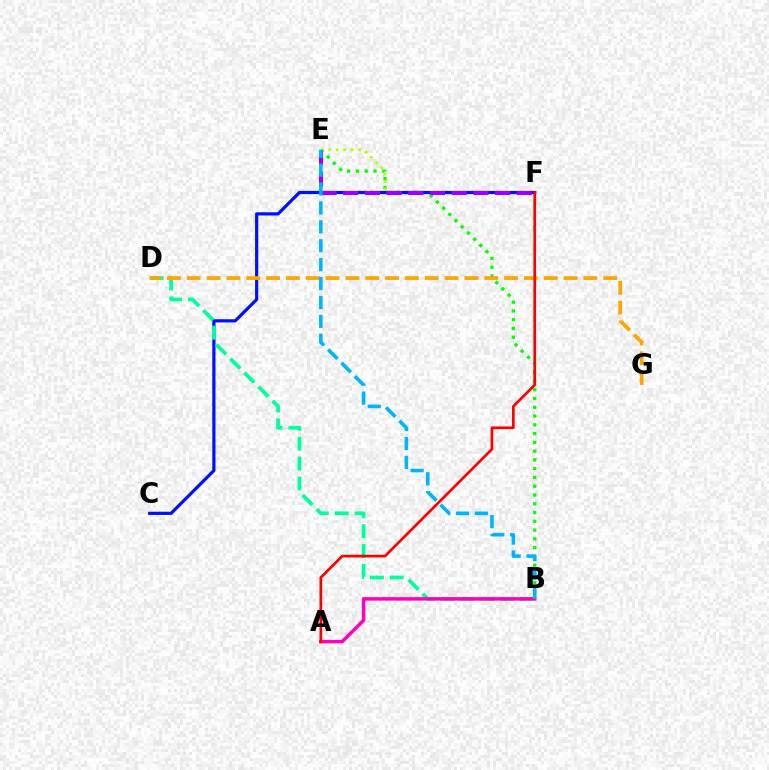{('B', 'E'): [{'color': '#08ff00', 'line_style': 'dotted', 'thickness': 2.38}, {'color': '#00b5ff', 'line_style': 'dashed', 'thickness': 2.57}], ('E', 'F'): [{'color': '#b3ff00', 'line_style': 'dotted', 'thickness': 2.03}, {'color': '#9b00ff', 'line_style': 'dashed', 'thickness': 2.95}], ('C', 'F'): [{'color': '#0010ff', 'line_style': 'solid', 'thickness': 2.3}], ('B', 'D'): [{'color': '#00ff9d', 'line_style': 'dashed', 'thickness': 2.7}], ('D', 'G'): [{'color': '#ffa500', 'line_style': 'dashed', 'thickness': 2.69}], ('A', 'B'): [{'color': '#ff00bd', 'line_style': 'solid', 'thickness': 2.51}], ('A', 'F'): [{'color': '#ff0000', 'line_style': 'solid', 'thickness': 1.93}]}